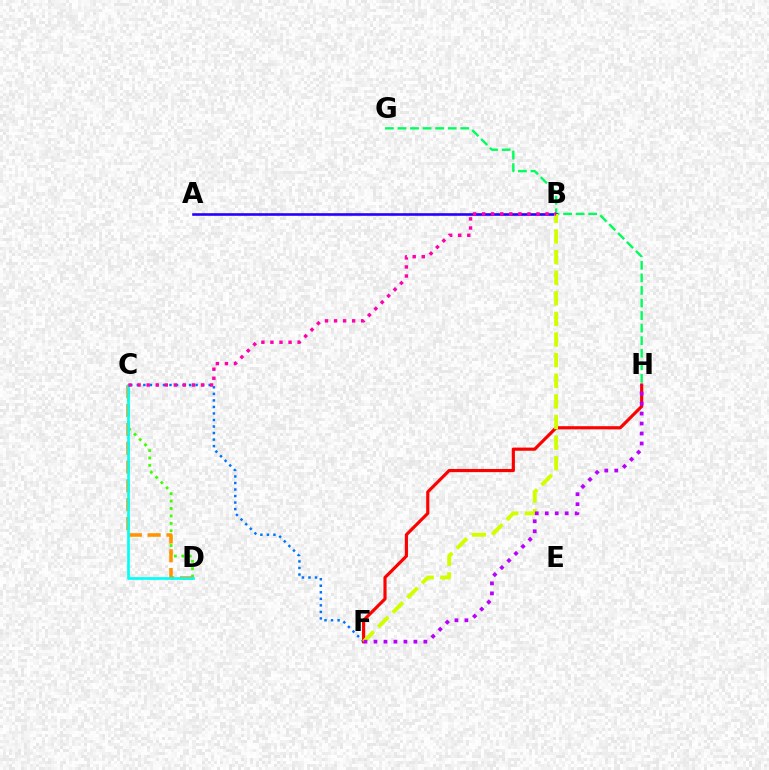{('C', 'D'): [{'color': '#3dff00', 'line_style': 'dotted', 'thickness': 2.02}, {'color': '#ff9400', 'line_style': 'dashed', 'thickness': 2.56}, {'color': '#00fff6', 'line_style': 'solid', 'thickness': 1.93}], ('C', 'F'): [{'color': '#0074ff', 'line_style': 'dotted', 'thickness': 1.77}], ('G', 'H'): [{'color': '#00ff5c', 'line_style': 'dashed', 'thickness': 1.71}], ('A', 'B'): [{'color': '#2500ff', 'line_style': 'solid', 'thickness': 1.87}], ('F', 'H'): [{'color': '#ff0000', 'line_style': 'solid', 'thickness': 2.27}, {'color': '#b900ff', 'line_style': 'dotted', 'thickness': 2.71}], ('B', 'F'): [{'color': '#d1ff00', 'line_style': 'dashed', 'thickness': 2.8}], ('B', 'C'): [{'color': '#ff00ac', 'line_style': 'dotted', 'thickness': 2.46}]}